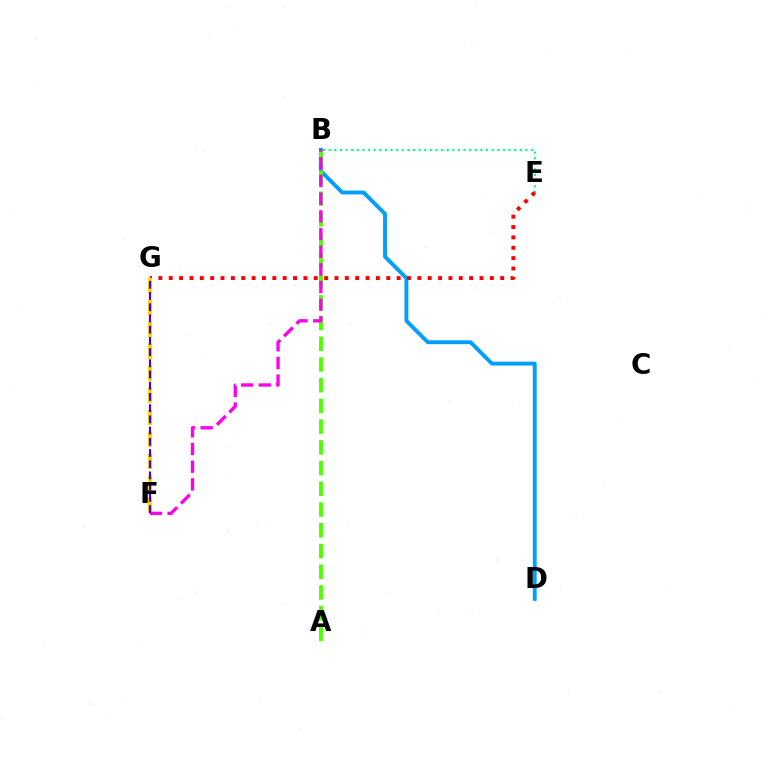{('B', 'E'): [{'color': '#00ff86', 'line_style': 'dotted', 'thickness': 1.53}], ('B', 'D'): [{'color': '#009eff', 'line_style': 'solid', 'thickness': 2.8}], ('A', 'B'): [{'color': '#4fff00', 'line_style': 'dashed', 'thickness': 2.82}], ('E', 'G'): [{'color': '#ff0000', 'line_style': 'dotted', 'thickness': 2.81}], ('F', 'G'): [{'color': '#ffd500', 'line_style': 'dashed', 'thickness': 2.98}, {'color': '#3700ff', 'line_style': 'dashed', 'thickness': 1.52}], ('B', 'F'): [{'color': '#ff00ed', 'line_style': 'dashed', 'thickness': 2.4}]}